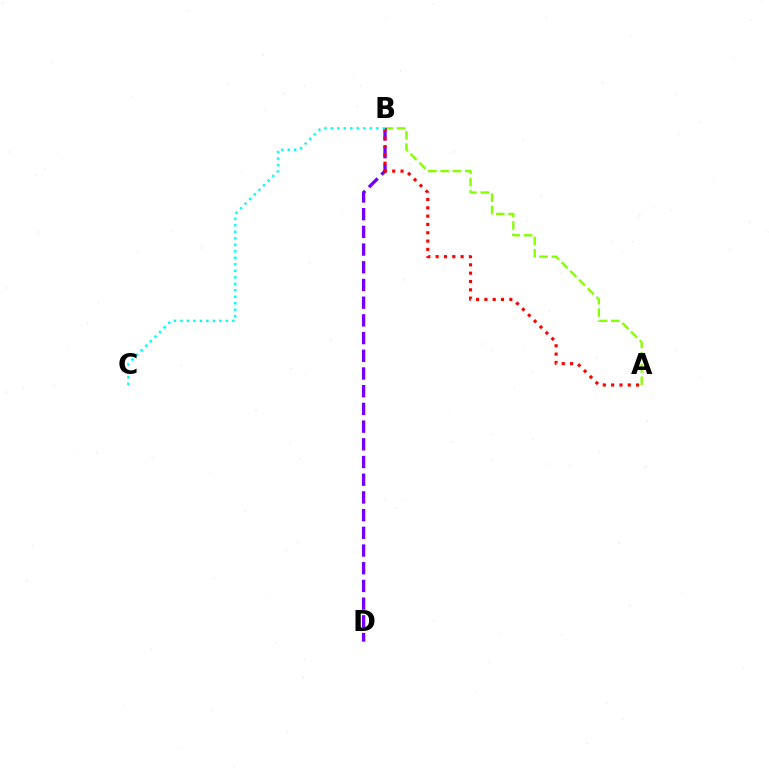{('A', 'B'): [{'color': '#84ff00', 'line_style': 'dashed', 'thickness': 1.67}, {'color': '#ff0000', 'line_style': 'dotted', 'thickness': 2.26}], ('B', 'D'): [{'color': '#7200ff', 'line_style': 'dashed', 'thickness': 2.4}], ('B', 'C'): [{'color': '#00fff6', 'line_style': 'dotted', 'thickness': 1.77}]}